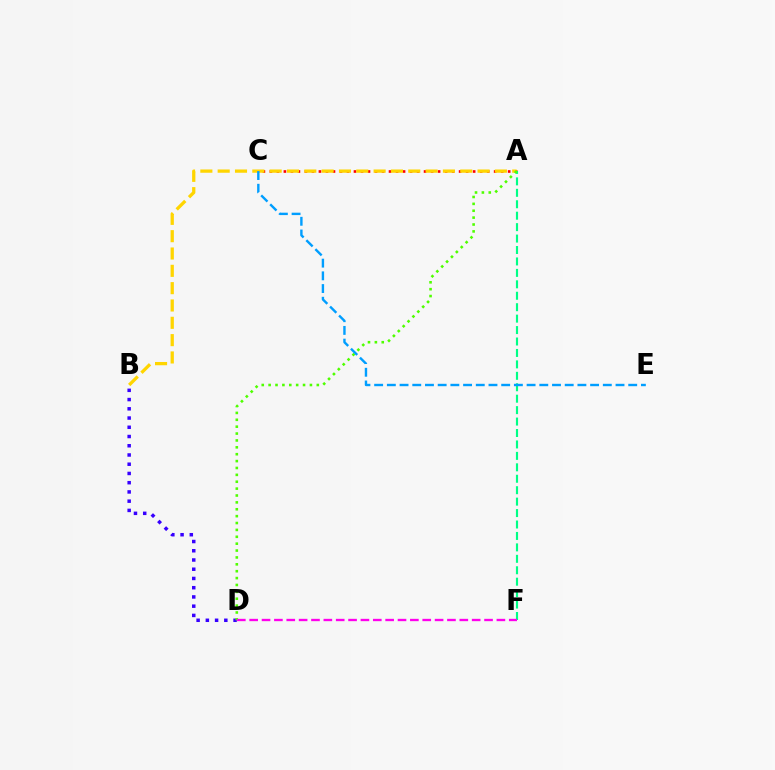{('A', 'C'): [{'color': '#ff0000', 'line_style': 'dotted', 'thickness': 1.9}], ('A', 'F'): [{'color': '#00ff86', 'line_style': 'dashed', 'thickness': 1.55}], ('B', 'D'): [{'color': '#3700ff', 'line_style': 'dotted', 'thickness': 2.51}], ('A', 'B'): [{'color': '#ffd500', 'line_style': 'dashed', 'thickness': 2.35}], ('A', 'D'): [{'color': '#4fff00', 'line_style': 'dotted', 'thickness': 1.87}], ('C', 'E'): [{'color': '#009eff', 'line_style': 'dashed', 'thickness': 1.73}], ('D', 'F'): [{'color': '#ff00ed', 'line_style': 'dashed', 'thickness': 1.68}]}